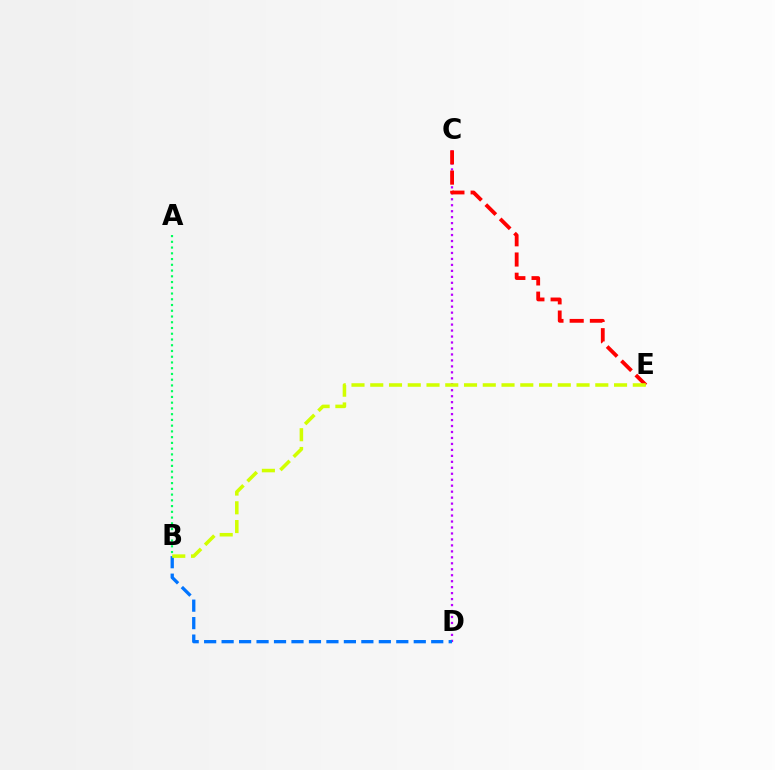{('C', 'D'): [{'color': '#b900ff', 'line_style': 'dotted', 'thickness': 1.62}], ('B', 'D'): [{'color': '#0074ff', 'line_style': 'dashed', 'thickness': 2.37}], ('C', 'E'): [{'color': '#ff0000', 'line_style': 'dashed', 'thickness': 2.75}], ('A', 'B'): [{'color': '#00ff5c', 'line_style': 'dotted', 'thickness': 1.56}], ('B', 'E'): [{'color': '#d1ff00', 'line_style': 'dashed', 'thickness': 2.55}]}